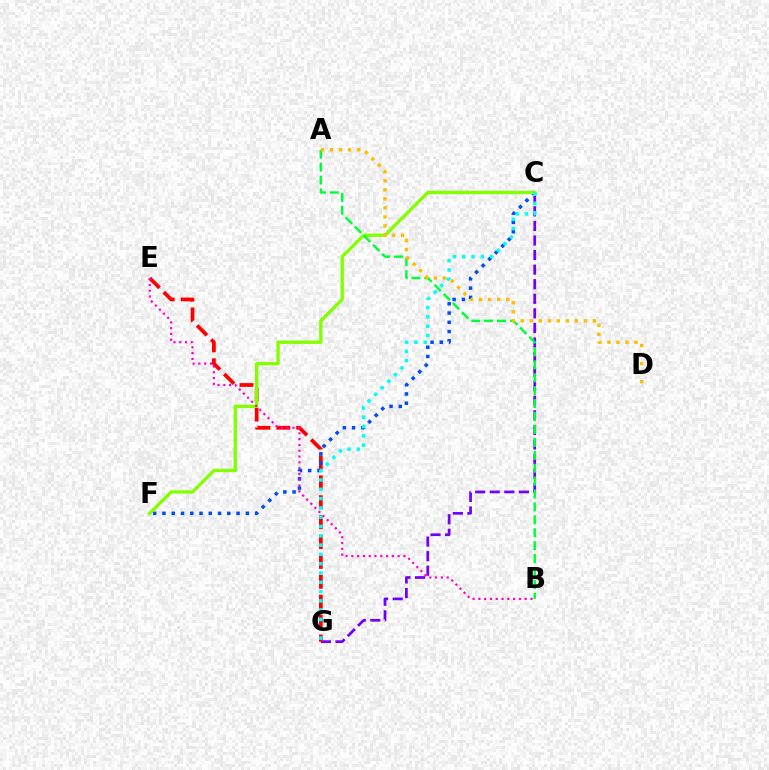{('C', 'G'): [{'color': '#7200ff', 'line_style': 'dashed', 'thickness': 1.98}, {'color': '#00fff6', 'line_style': 'dotted', 'thickness': 2.53}], ('E', 'G'): [{'color': '#ff0000', 'line_style': 'dashed', 'thickness': 2.7}], ('C', 'F'): [{'color': '#004bff', 'line_style': 'dotted', 'thickness': 2.52}, {'color': '#84ff00', 'line_style': 'solid', 'thickness': 2.4}], ('B', 'E'): [{'color': '#ff00cf', 'line_style': 'dotted', 'thickness': 1.57}], ('A', 'B'): [{'color': '#00ff39', 'line_style': 'dashed', 'thickness': 1.76}], ('A', 'D'): [{'color': '#ffbd00', 'line_style': 'dotted', 'thickness': 2.45}]}